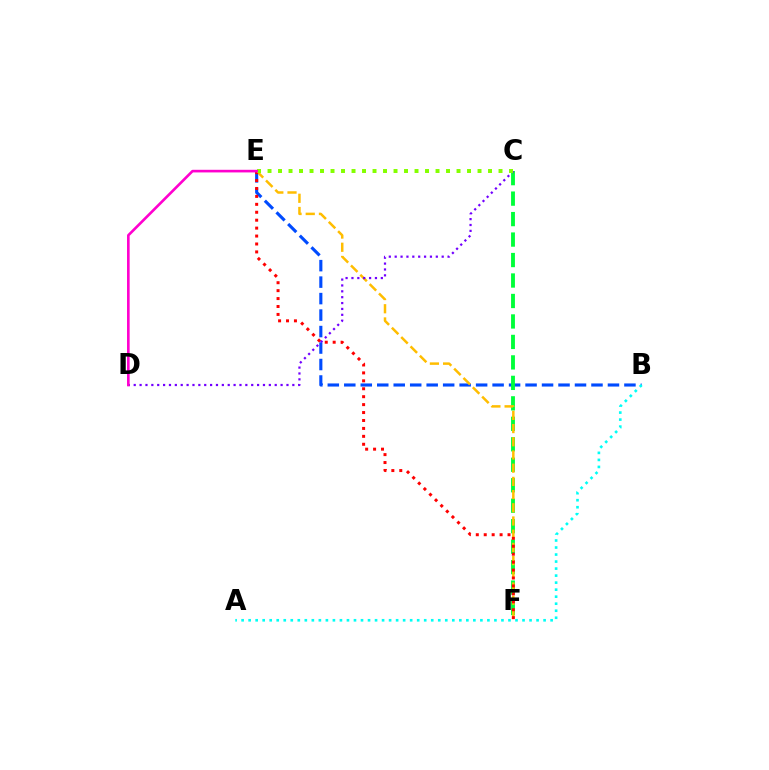{('B', 'E'): [{'color': '#004bff', 'line_style': 'dashed', 'thickness': 2.24}], ('C', 'F'): [{'color': '#00ff39', 'line_style': 'dashed', 'thickness': 2.78}], ('E', 'F'): [{'color': '#ffbd00', 'line_style': 'dashed', 'thickness': 1.79}, {'color': '#ff0000', 'line_style': 'dotted', 'thickness': 2.15}], ('A', 'B'): [{'color': '#00fff6', 'line_style': 'dotted', 'thickness': 1.91}], ('C', 'D'): [{'color': '#7200ff', 'line_style': 'dotted', 'thickness': 1.6}], ('C', 'E'): [{'color': '#84ff00', 'line_style': 'dotted', 'thickness': 2.85}], ('D', 'E'): [{'color': '#ff00cf', 'line_style': 'solid', 'thickness': 1.89}]}